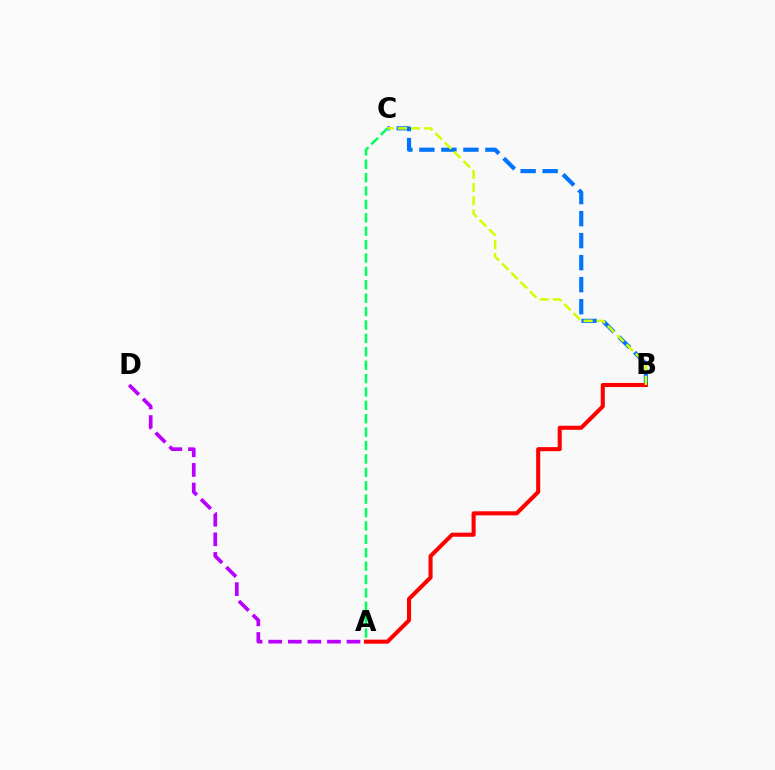{('B', 'C'): [{'color': '#0074ff', 'line_style': 'dashed', 'thickness': 2.99}, {'color': '#d1ff00', 'line_style': 'dashed', 'thickness': 1.79}], ('A', 'B'): [{'color': '#ff0000', 'line_style': 'solid', 'thickness': 2.93}], ('A', 'C'): [{'color': '#00ff5c', 'line_style': 'dashed', 'thickness': 1.82}], ('A', 'D'): [{'color': '#b900ff', 'line_style': 'dashed', 'thickness': 2.66}]}